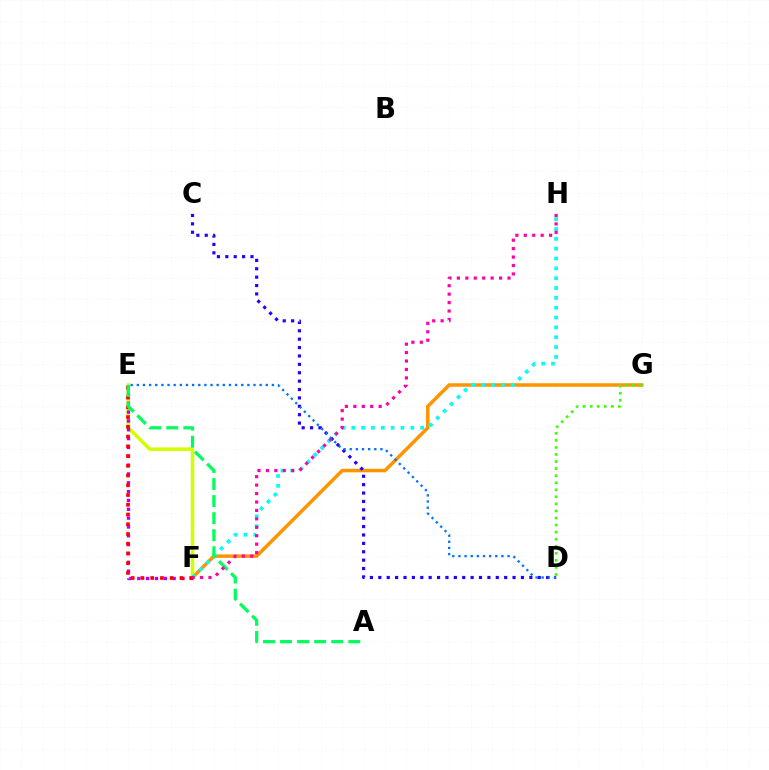{('F', 'G'): [{'color': '#ff9400', 'line_style': 'solid', 'thickness': 2.52}], ('E', 'F'): [{'color': '#d1ff00', 'line_style': 'solid', 'thickness': 2.51}, {'color': '#b900ff', 'line_style': 'dotted', 'thickness': 2.4}, {'color': '#ff0000', 'line_style': 'dotted', 'thickness': 2.65}], ('C', 'D'): [{'color': '#2500ff', 'line_style': 'dotted', 'thickness': 2.28}], ('F', 'H'): [{'color': '#00fff6', 'line_style': 'dotted', 'thickness': 2.67}, {'color': '#ff00ac', 'line_style': 'dotted', 'thickness': 2.29}], ('A', 'E'): [{'color': '#00ff5c', 'line_style': 'dashed', 'thickness': 2.32}], ('D', 'G'): [{'color': '#3dff00', 'line_style': 'dotted', 'thickness': 1.92}], ('D', 'E'): [{'color': '#0074ff', 'line_style': 'dotted', 'thickness': 1.67}]}